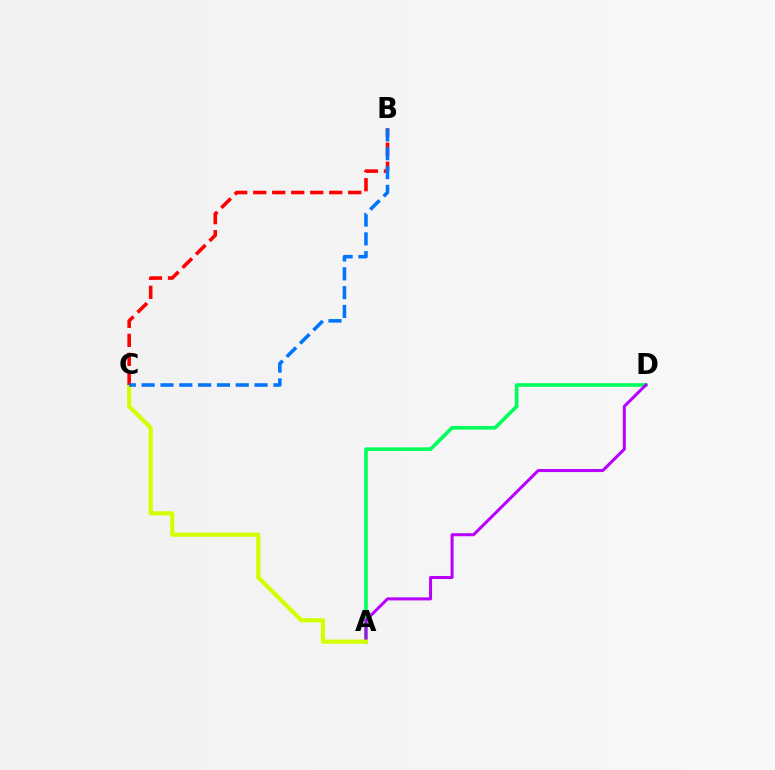{('A', 'D'): [{'color': '#00ff5c', 'line_style': 'solid', 'thickness': 2.62}, {'color': '#b900ff', 'line_style': 'solid', 'thickness': 2.18}], ('A', 'C'): [{'color': '#d1ff00', 'line_style': 'solid', 'thickness': 2.98}], ('B', 'C'): [{'color': '#ff0000', 'line_style': 'dashed', 'thickness': 2.58}, {'color': '#0074ff', 'line_style': 'dashed', 'thickness': 2.56}]}